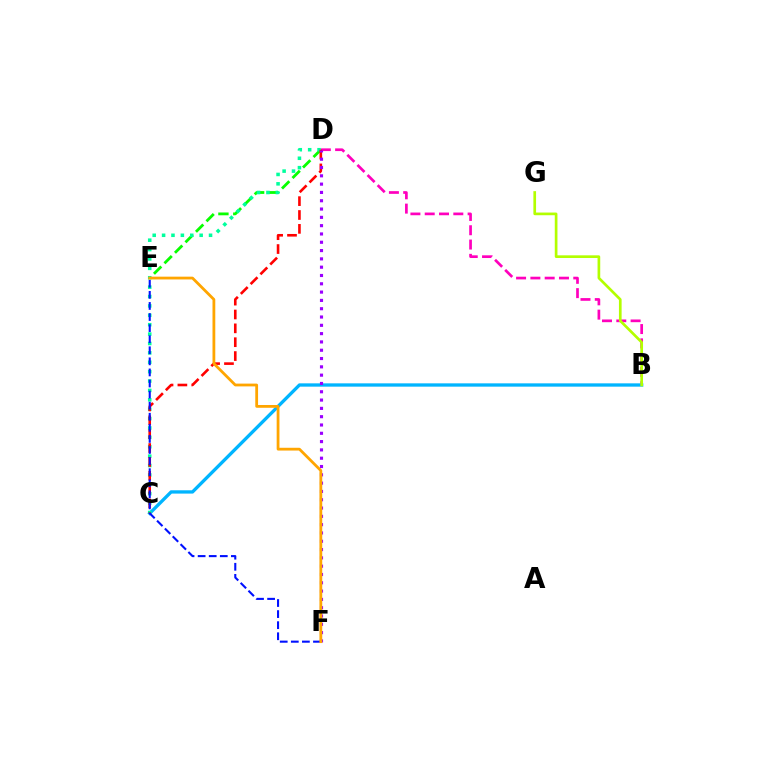{('D', 'E'): [{'color': '#08ff00', 'line_style': 'dashed', 'thickness': 2.02}], ('B', 'D'): [{'color': '#ff00bd', 'line_style': 'dashed', 'thickness': 1.94}], ('B', 'C'): [{'color': '#00b5ff', 'line_style': 'solid', 'thickness': 2.39}], ('C', 'D'): [{'color': '#00ff9d', 'line_style': 'dotted', 'thickness': 2.55}, {'color': '#ff0000', 'line_style': 'dashed', 'thickness': 1.88}], ('B', 'G'): [{'color': '#b3ff00', 'line_style': 'solid', 'thickness': 1.93}], ('E', 'F'): [{'color': '#0010ff', 'line_style': 'dashed', 'thickness': 1.51}, {'color': '#ffa500', 'line_style': 'solid', 'thickness': 2.0}], ('D', 'F'): [{'color': '#9b00ff', 'line_style': 'dotted', 'thickness': 2.26}]}